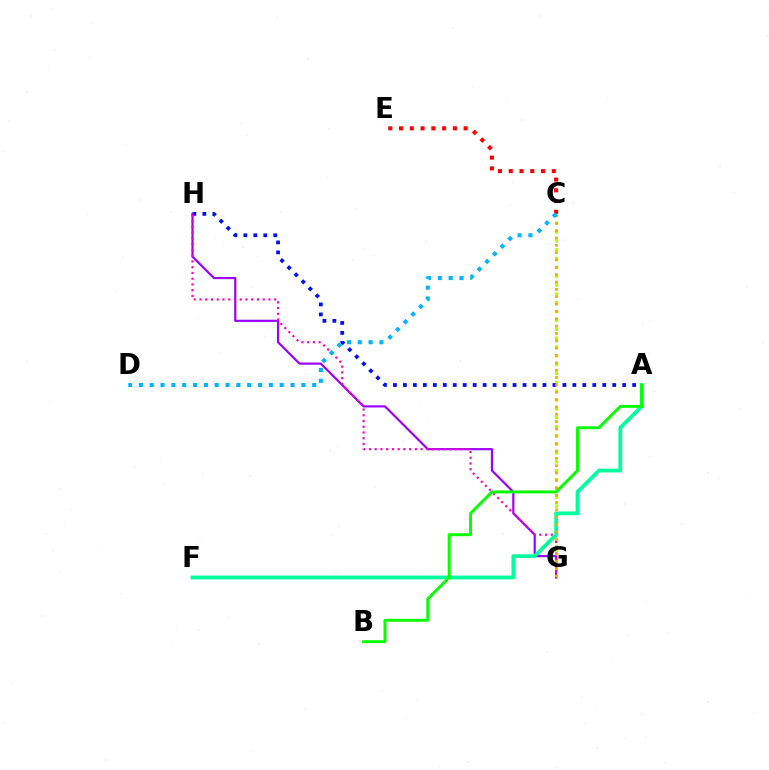{('C', 'G'): [{'color': '#b3ff00', 'line_style': 'dotted', 'thickness': 2.4}, {'color': '#ffa500', 'line_style': 'dotted', 'thickness': 2.0}], ('A', 'H'): [{'color': '#0010ff', 'line_style': 'dotted', 'thickness': 2.71}], ('C', 'E'): [{'color': '#ff0000', 'line_style': 'dotted', 'thickness': 2.92}], ('G', 'H'): [{'color': '#9b00ff', 'line_style': 'solid', 'thickness': 1.57}, {'color': '#ff00bd', 'line_style': 'dotted', 'thickness': 1.56}], ('A', 'F'): [{'color': '#00ff9d', 'line_style': 'solid', 'thickness': 2.7}], ('C', 'D'): [{'color': '#00b5ff', 'line_style': 'dotted', 'thickness': 2.94}], ('A', 'B'): [{'color': '#08ff00', 'line_style': 'solid', 'thickness': 2.12}]}